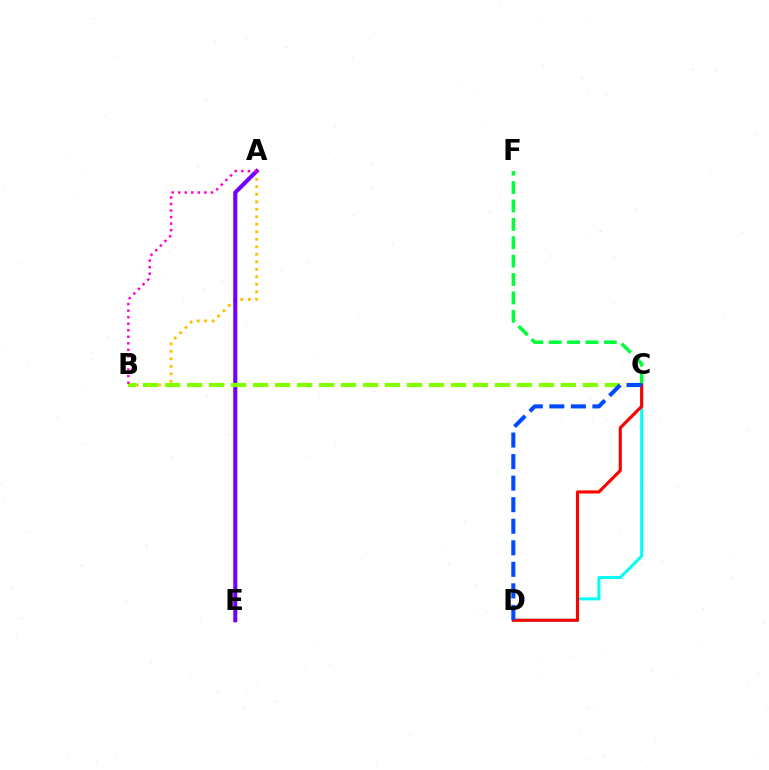{('C', 'D'): [{'color': '#00fff6', 'line_style': 'solid', 'thickness': 2.15}, {'color': '#ff0000', 'line_style': 'solid', 'thickness': 2.25}, {'color': '#004bff', 'line_style': 'dashed', 'thickness': 2.93}], ('A', 'B'): [{'color': '#ffbd00', 'line_style': 'dotted', 'thickness': 2.04}, {'color': '#ff00cf', 'line_style': 'dotted', 'thickness': 1.78}], ('A', 'E'): [{'color': '#7200ff', 'line_style': 'solid', 'thickness': 2.93}], ('C', 'F'): [{'color': '#00ff39', 'line_style': 'dashed', 'thickness': 2.5}], ('B', 'C'): [{'color': '#84ff00', 'line_style': 'dashed', 'thickness': 2.99}]}